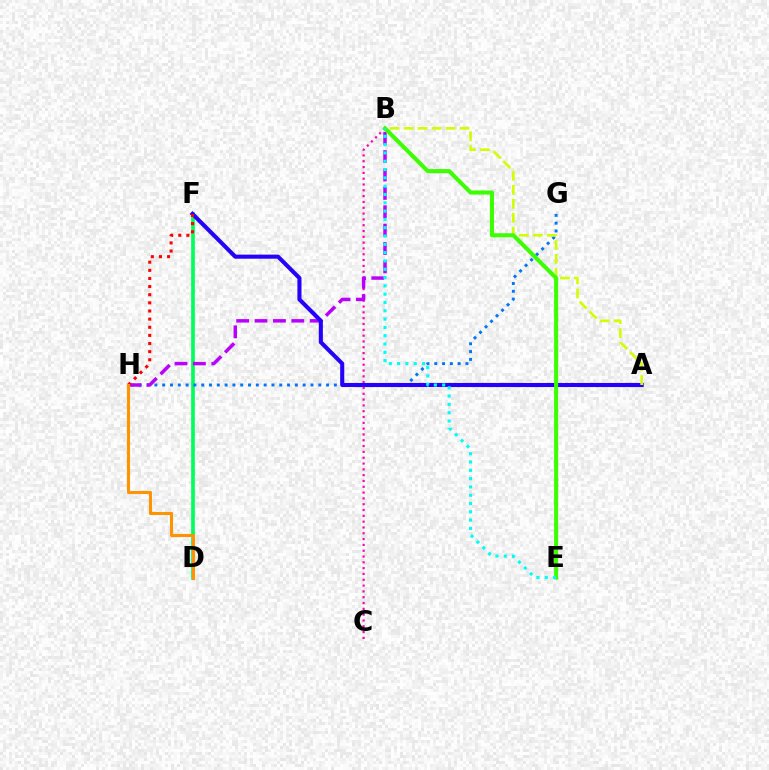{('B', 'C'): [{'color': '#ff00ac', 'line_style': 'dotted', 'thickness': 1.58}], ('D', 'F'): [{'color': '#00ff5c', 'line_style': 'solid', 'thickness': 2.65}], ('G', 'H'): [{'color': '#0074ff', 'line_style': 'dotted', 'thickness': 2.12}], ('B', 'H'): [{'color': '#b900ff', 'line_style': 'dashed', 'thickness': 2.5}], ('A', 'F'): [{'color': '#2500ff', 'line_style': 'solid', 'thickness': 2.95}], ('A', 'B'): [{'color': '#d1ff00', 'line_style': 'dashed', 'thickness': 1.9}], ('B', 'E'): [{'color': '#3dff00', 'line_style': 'solid', 'thickness': 2.94}, {'color': '#00fff6', 'line_style': 'dotted', 'thickness': 2.26}], ('F', 'H'): [{'color': '#ff0000', 'line_style': 'dotted', 'thickness': 2.21}], ('D', 'H'): [{'color': '#ff9400', 'line_style': 'solid', 'thickness': 2.24}]}